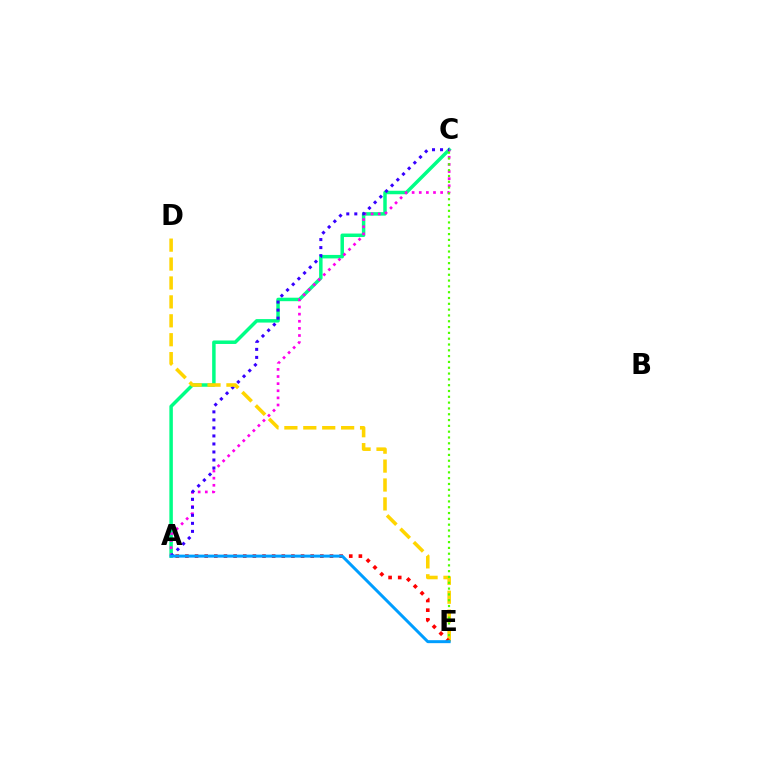{('A', 'C'): [{'color': '#00ff86', 'line_style': 'solid', 'thickness': 2.51}, {'color': '#ff00ed', 'line_style': 'dotted', 'thickness': 1.94}, {'color': '#3700ff', 'line_style': 'dotted', 'thickness': 2.18}], ('D', 'E'): [{'color': '#ffd500', 'line_style': 'dashed', 'thickness': 2.57}], ('A', 'E'): [{'color': '#ff0000', 'line_style': 'dotted', 'thickness': 2.62}, {'color': '#009eff', 'line_style': 'solid', 'thickness': 2.14}], ('C', 'E'): [{'color': '#4fff00', 'line_style': 'dotted', 'thickness': 1.58}]}